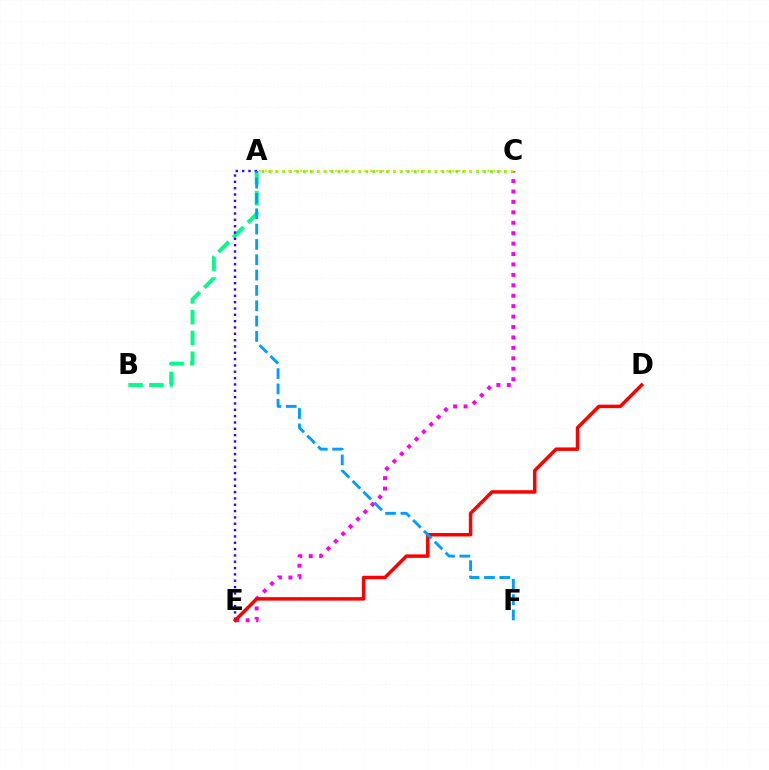{('C', 'E'): [{'color': '#ff00ed', 'line_style': 'dotted', 'thickness': 2.83}], ('A', 'C'): [{'color': '#4fff00', 'line_style': 'dotted', 'thickness': 1.88}, {'color': '#ffd500', 'line_style': 'dotted', 'thickness': 1.59}], ('A', 'B'): [{'color': '#00ff86', 'line_style': 'dashed', 'thickness': 2.82}], ('A', 'E'): [{'color': '#3700ff', 'line_style': 'dotted', 'thickness': 1.72}], ('D', 'E'): [{'color': '#ff0000', 'line_style': 'solid', 'thickness': 2.51}], ('A', 'F'): [{'color': '#009eff', 'line_style': 'dashed', 'thickness': 2.08}]}